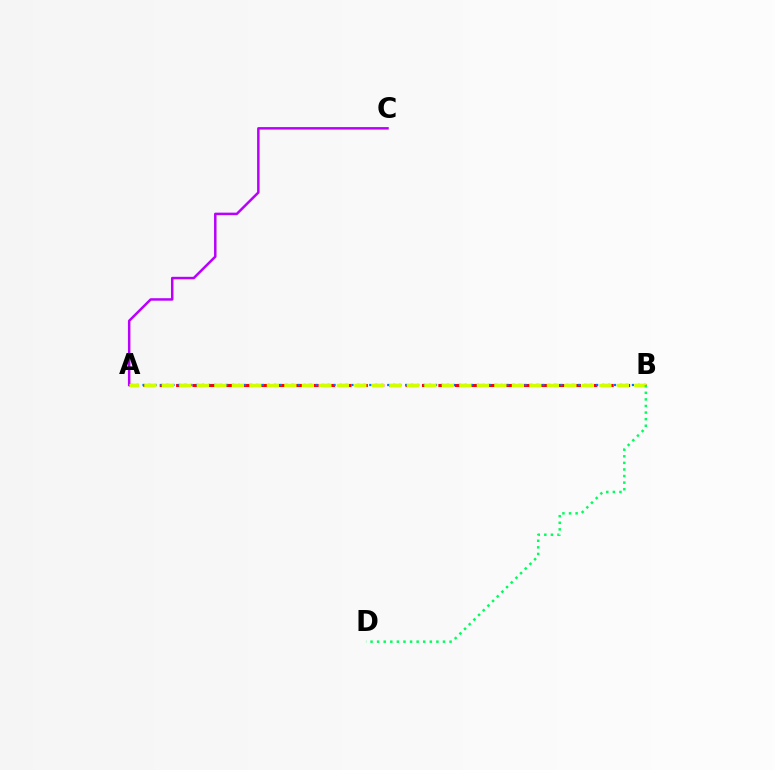{('A', 'B'): [{'color': '#ff0000', 'line_style': 'dashed', 'thickness': 2.23}, {'color': '#0074ff', 'line_style': 'dotted', 'thickness': 1.62}, {'color': '#d1ff00', 'line_style': 'dashed', 'thickness': 2.38}], ('A', 'C'): [{'color': '#b900ff', 'line_style': 'solid', 'thickness': 1.79}], ('B', 'D'): [{'color': '#00ff5c', 'line_style': 'dotted', 'thickness': 1.79}]}